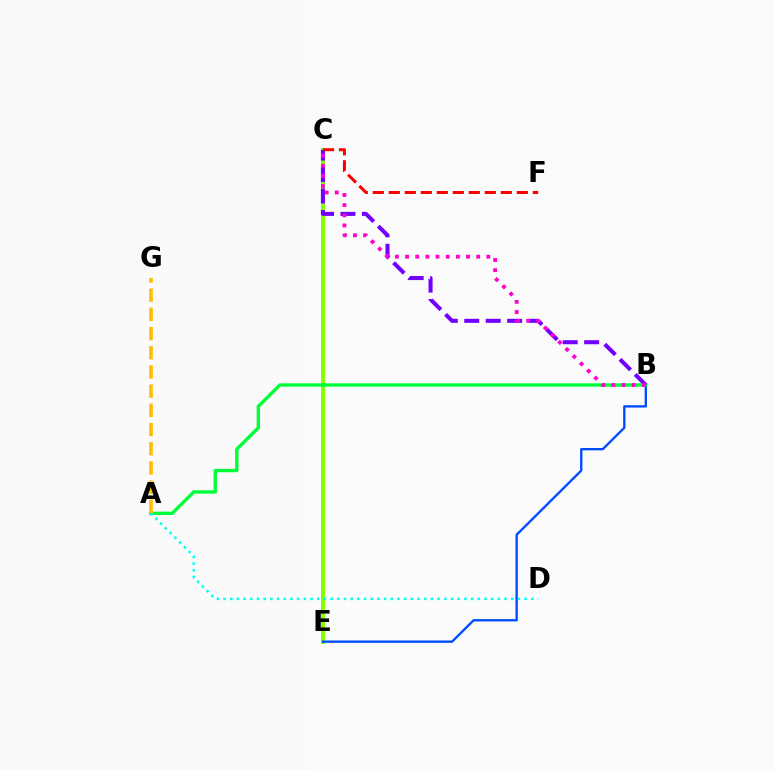{('C', 'E'): [{'color': '#84ff00', 'line_style': 'solid', 'thickness': 2.9}], ('B', 'E'): [{'color': '#004bff', 'line_style': 'solid', 'thickness': 1.68}], ('A', 'B'): [{'color': '#00ff39', 'line_style': 'solid', 'thickness': 2.43}], ('B', 'C'): [{'color': '#7200ff', 'line_style': 'dashed', 'thickness': 2.91}, {'color': '#ff00cf', 'line_style': 'dotted', 'thickness': 2.76}], ('A', 'G'): [{'color': '#ffbd00', 'line_style': 'dashed', 'thickness': 2.61}], ('A', 'D'): [{'color': '#00fff6', 'line_style': 'dotted', 'thickness': 1.82}], ('C', 'F'): [{'color': '#ff0000', 'line_style': 'dashed', 'thickness': 2.17}]}